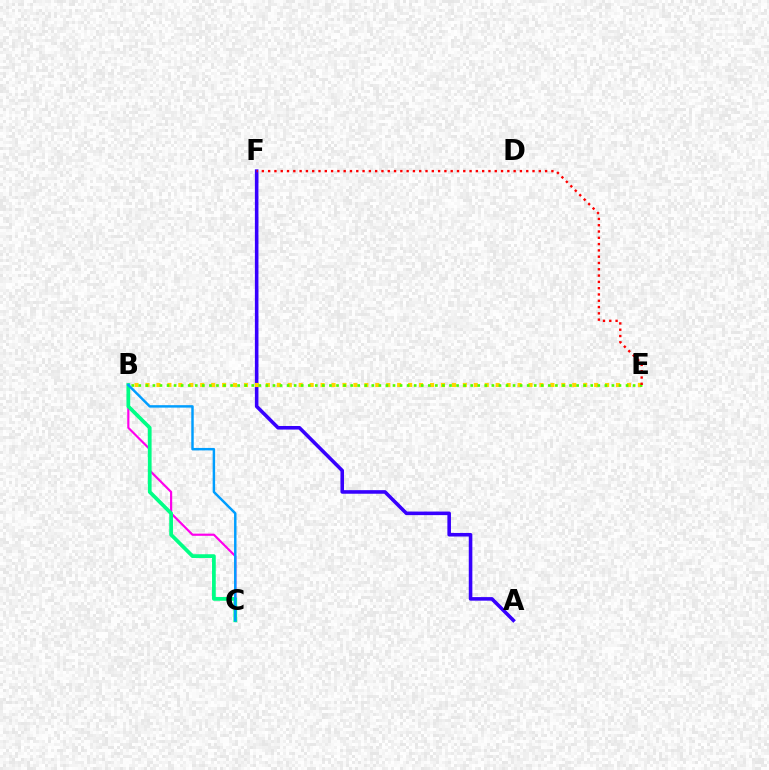{('A', 'F'): [{'color': '#3700ff', 'line_style': 'solid', 'thickness': 2.58}], ('B', 'E'): [{'color': '#ffd500', 'line_style': 'dotted', 'thickness': 2.97}, {'color': '#4fff00', 'line_style': 'dotted', 'thickness': 1.92}], ('B', 'C'): [{'color': '#ff00ed', 'line_style': 'solid', 'thickness': 1.56}, {'color': '#00ff86', 'line_style': 'solid', 'thickness': 2.69}, {'color': '#009eff', 'line_style': 'solid', 'thickness': 1.77}], ('E', 'F'): [{'color': '#ff0000', 'line_style': 'dotted', 'thickness': 1.71}]}